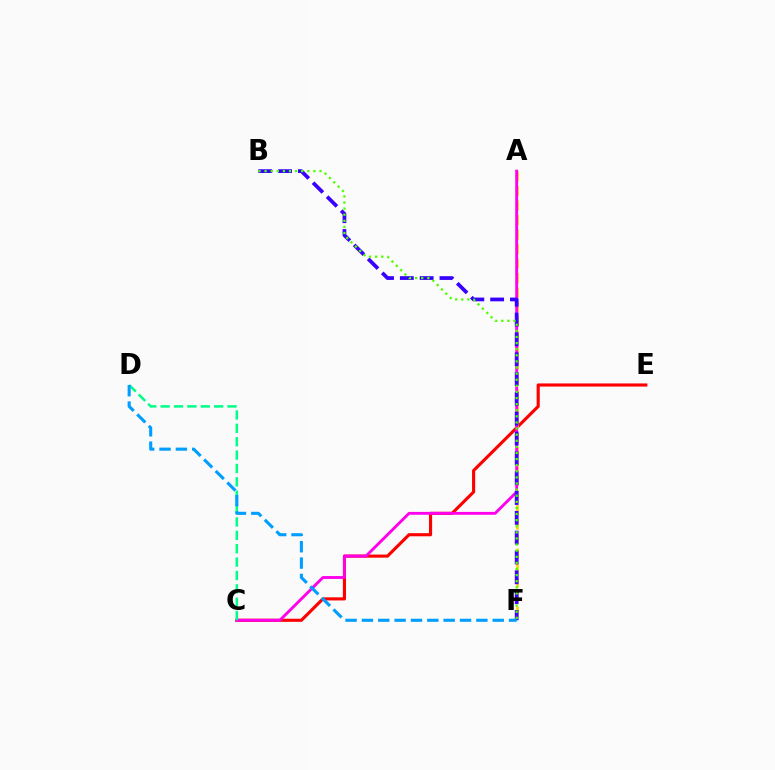{('C', 'E'): [{'color': '#ff0000', 'line_style': 'solid', 'thickness': 2.25}], ('A', 'F'): [{'color': '#ffd500', 'line_style': 'dashed', 'thickness': 1.97}], ('A', 'C'): [{'color': '#ff00ed', 'line_style': 'solid', 'thickness': 2.06}], ('B', 'F'): [{'color': '#3700ff', 'line_style': 'dashed', 'thickness': 2.69}, {'color': '#4fff00', 'line_style': 'dotted', 'thickness': 1.66}], ('C', 'D'): [{'color': '#00ff86', 'line_style': 'dashed', 'thickness': 1.82}], ('D', 'F'): [{'color': '#009eff', 'line_style': 'dashed', 'thickness': 2.22}]}